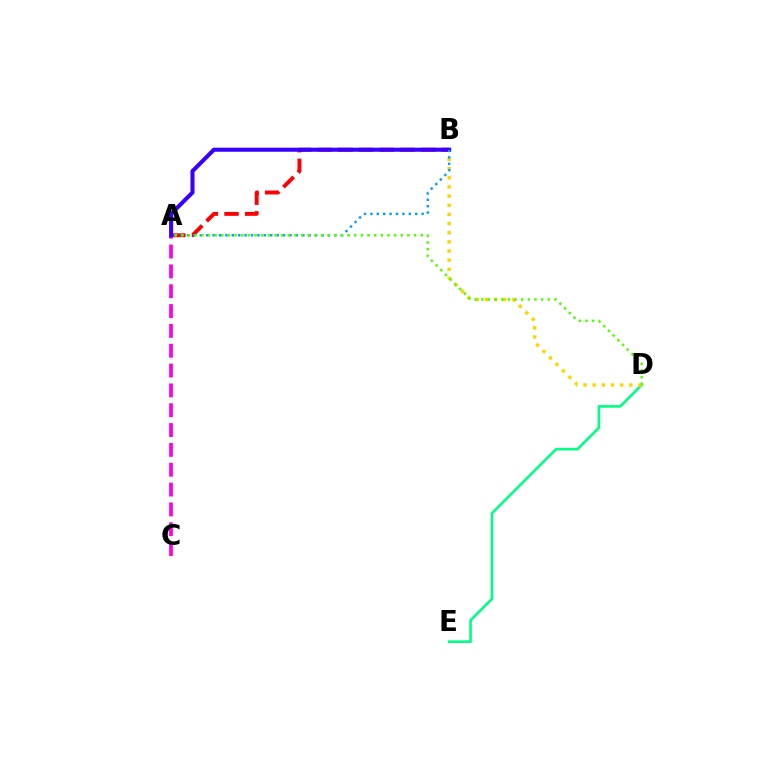{('A', 'C'): [{'color': '#ff00ed', 'line_style': 'dashed', 'thickness': 2.69}], ('D', 'E'): [{'color': '#00ff86', 'line_style': 'solid', 'thickness': 1.9}], ('B', 'D'): [{'color': '#ffd500', 'line_style': 'dotted', 'thickness': 2.49}], ('A', 'B'): [{'color': '#ff0000', 'line_style': 'dashed', 'thickness': 2.81}, {'color': '#3700ff', 'line_style': 'solid', 'thickness': 2.93}, {'color': '#009eff', 'line_style': 'dotted', 'thickness': 1.74}], ('A', 'D'): [{'color': '#4fff00', 'line_style': 'dotted', 'thickness': 1.81}]}